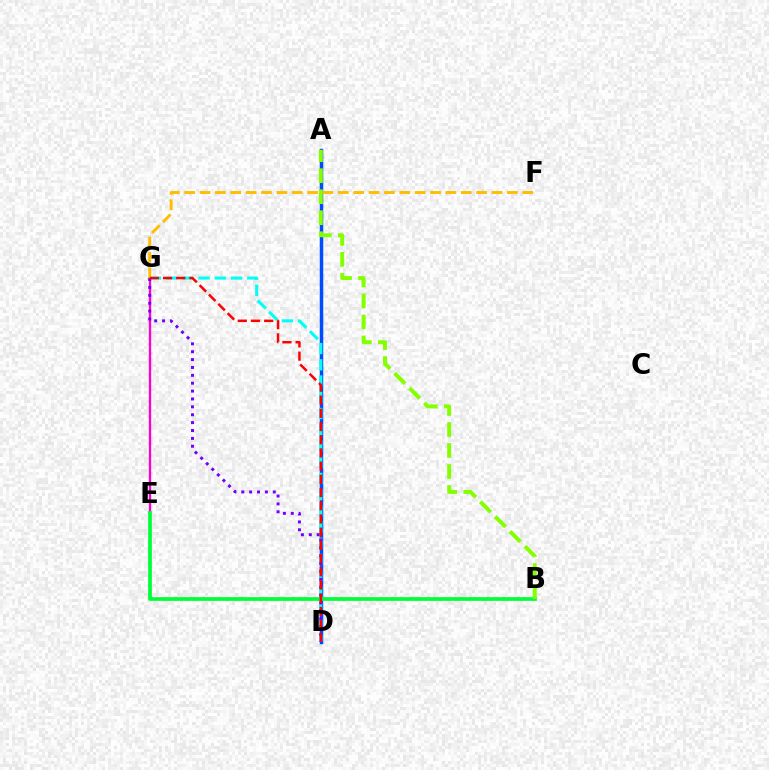{('E', 'G'): [{'color': '#ff00cf', 'line_style': 'solid', 'thickness': 1.69}], ('A', 'D'): [{'color': '#004bff', 'line_style': 'solid', 'thickness': 2.52}], ('B', 'E'): [{'color': '#00ff39', 'line_style': 'solid', 'thickness': 2.68}], ('D', 'G'): [{'color': '#00fff6', 'line_style': 'dashed', 'thickness': 2.2}, {'color': '#7200ff', 'line_style': 'dotted', 'thickness': 2.14}, {'color': '#ff0000', 'line_style': 'dashed', 'thickness': 1.79}], ('F', 'G'): [{'color': '#ffbd00', 'line_style': 'dashed', 'thickness': 2.09}], ('A', 'B'): [{'color': '#84ff00', 'line_style': 'dashed', 'thickness': 2.85}]}